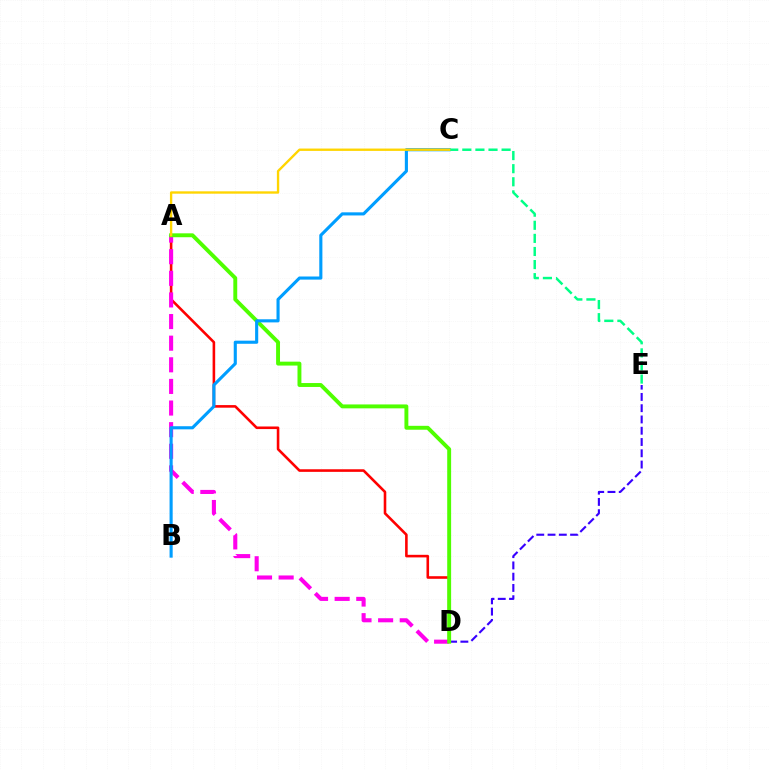{('A', 'D'): [{'color': '#ff0000', 'line_style': 'solid', 'thickness': 1.86}, {'color': '#ff00ed', 'line_style': 'dashed', 'thickness': 2.94}, {'color': '#4fff00', 'line_style': 'solid', 'thickness': 2.81}], ('D', 'E'): [{'color': '#3700ff', 'line_style': 'dashed', 'thickness': 1.53}], ('B', 'C'): [{'color': '#009eff', 'line_style': 'solid', 'thickness': 2.24}], ('C', 'E'): [{'color': '#00ff86', 'line_style': 'dashed', 'thickness': 1.78}], ('A', 'C'): [{'color': '#ffd500', 'line_style': 'solid', 'thickness': 1.7}]}